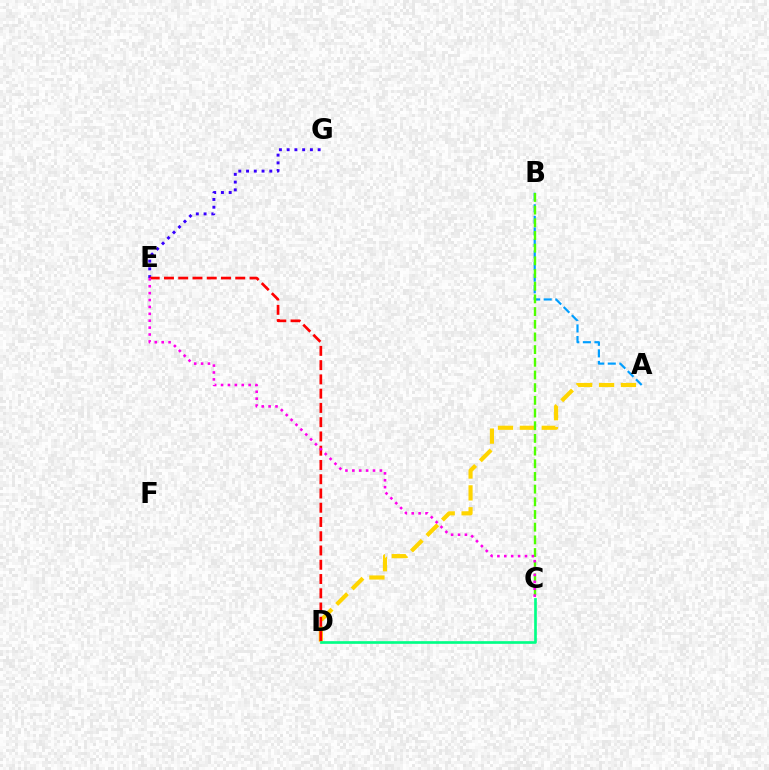{('A', 'B'): [{'color': '#009eff', 'line_style': 'dashed', 'thickness': 1.57}], ('A', 'D'): [{'color': '#ffd500', 'line_style': 'dashed', 'thickness': 2.97}], ('E', 'G'): [{'color': '#3700ff', 'line_style': 'dotted', 'thickness': 2.11}], ('B', 'C'): [{'color': '#4fff00', 'line_style': 'dashed', 'thickness': 1.72}], ('D', 'E'): [{'color': '#ff0000', 'line_style': 'dashed', 'thickness': 1.94}], ('C', 'E'): [{'color': '#ff00ed', 'line_style': 'dotted', 'thickness': 1.87}], ('C', 'D'): [{'color': '#00ff86', 'line_style': 'solid', 'thickness': 1.92}]}